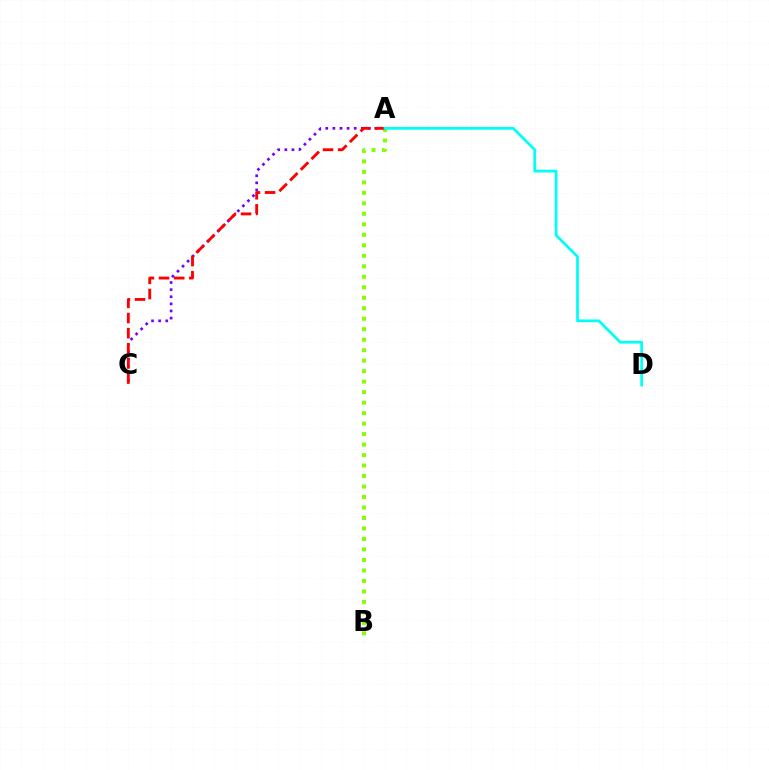{('A', 'C'): [{'color': '#7200ff', 'line_style': 'dotted', 'thickness': 1.93}, {'color': '#ff0000', 'line_style': 'dashed', 'thickness': 2.06}], ('A', 'B'): [{'color': '#84ff00', 'line_style': 'dotted', 'thickness': 2.85}], ('A', 'D'): [{'color': '#00fff6', 'line_style': 'solid', 'thickness': 1.99}]}